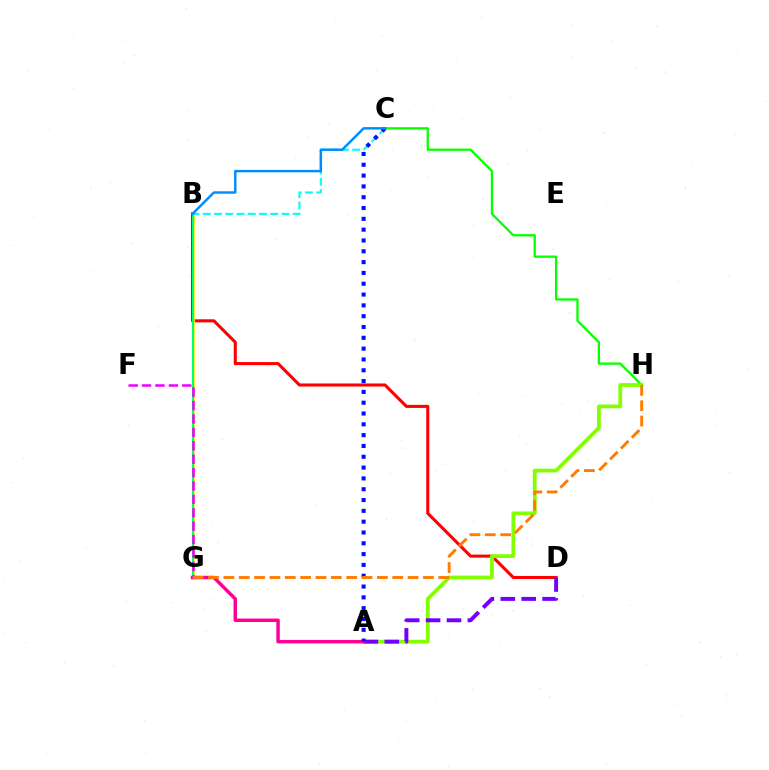{('B', 'D'): [{'color': '#ff0000', 'line_style': 'solid', 'thickness': 2.22}], ('C', 'H'): [{'color': '#08ff00', 'line_style': 'solid', 'thickness': 1.66}], ('B', 'G'): [{'color': '#fcf500', 'line_style': 'solid', 'thickness': 1.94}, {'color': '#00ff74', 'line_style': 'solid', 'thickness': 1.52}], ('A', 'H'): [{'color': '#84ff00', 'line_style': 'solid', 'thickness': 2.71}], ('A', 'D'): [{'color': '#7200ff', 'line_style': 'dashed', 'thickness': 2.84}], ('A', 'G'): [{'color': '#ff0094', 'line_style': 'solid', 'thickness': 2.49}], ('F', 'G'): [{'color': '#ee00ff', 'line_style': 'dashed', 'thickness': 1.82}], ('B', 'C'): [{'color': '#00fff6', 'line_style': 'dashed', 'thickness': 1.53}, {'color': '#008cff', 'line_style': 'solid', 'thickness': 1.75}], ('A', 'C'): [{'color': '#0010ff', 'line_style': 'dotted', 'thickness': 2.94}], ('G', 'H'): [{'color': '#ff7c00', 'line_style': 'dashed', 'thickness': 2.09}]}